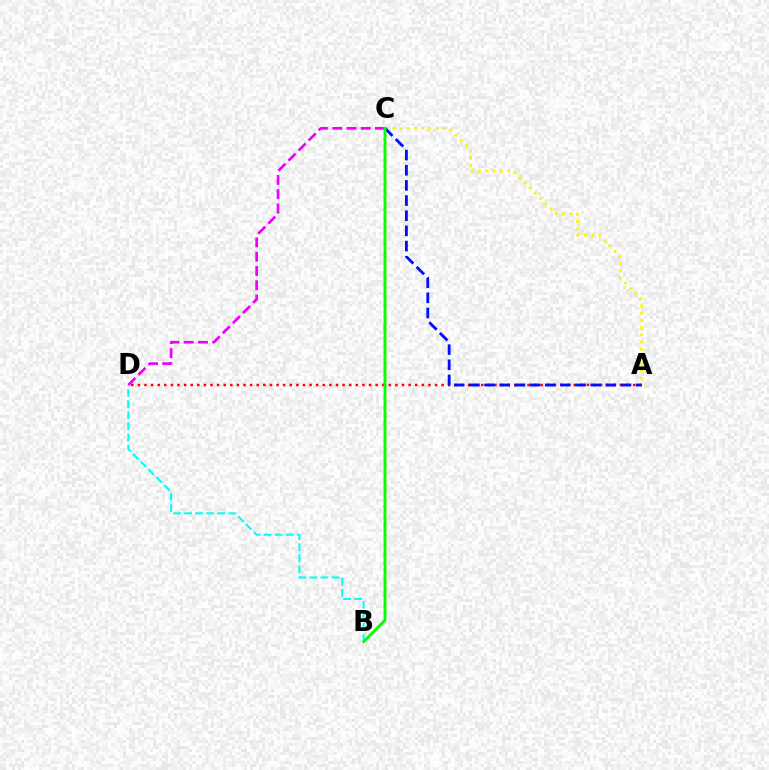{('B', 'D'): [{'color': '#00fff6', 'line_style': 'dashed', 'thickness': 1.5}], ('C', 'D'): [{'color': '#ee00ff', 'line_style': 'dashed', 'thickness': 1.94}], ('A', 'D'): [{'color': '#ff0000', 'line_style': 'dotted', 'thickness': 1.79}], ('A', 'C'): [{'color': '#fcf500', 'line_style': 'dotted', 'thickness': 1.97}, {'color': '#0010ff', 'line_style': 'dashed', 'thickness': 2.06}], ('B', 'C'): [{'color': '#08ff00', 'line_style': 'solid', 'thickness': 2.09}]}